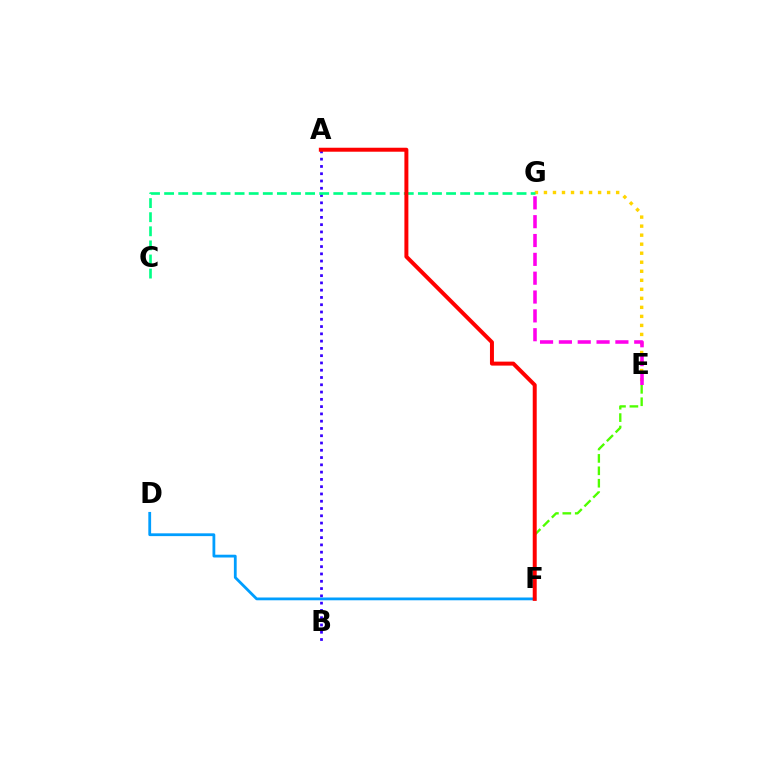{('E', 'F'): [{'color': '#4fff00', 'line_style': 'dashed', 'thickness': 1.69}], ('E', 'G'): [{'color': '#ffd500', 'line_style': 'dotted', 'thickness': 2.45}, {'color': '#ff00ed', 'line_style': 'dashed', 'thickness': 2.56}], ('A', 'B'): [{'color': '#3700ff', 'line_style': 'dotted', 'thickness': 1.98}], ('D', 'F'): [{'color': '#009eff', 'line_style': 'solid', 'thickness': 2.01}], ('C', 'G'): [{'color': '#00ff86', 'line_style': 'dashed', 'thickness': 1.92}], ('A', 'F'): [{'color': '#ff0000', 'line_style': 'solid', 'thickness': 2.86}]}